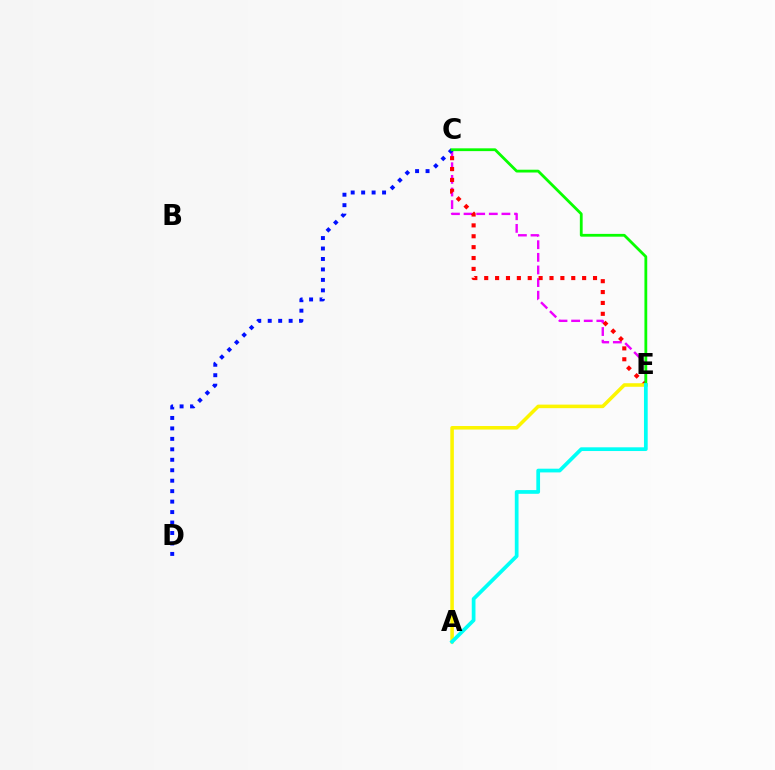{('C', 'E'): [{'color': '#ee00ff', 'line_style': 'dashed', 'thickness': 1.71}, {'color': '#ff0000', 'line_style': 'dotted', 'thickness': 2.96}, {'color': '#08ff00', 'line_style': 'solid', 'thickness': 2.01}], ('C', 'D'): [{'color': '#0010ff', 'line_style': 'dotted', 'thickness': 2.84}], ('A', 'E'): [{'color': '#fcf500', 'line_style': 'solid', 'thickness': 2.56}, {'color': '#00fff6', 'line_style': 'solid', 'thickness': 2.68}]}